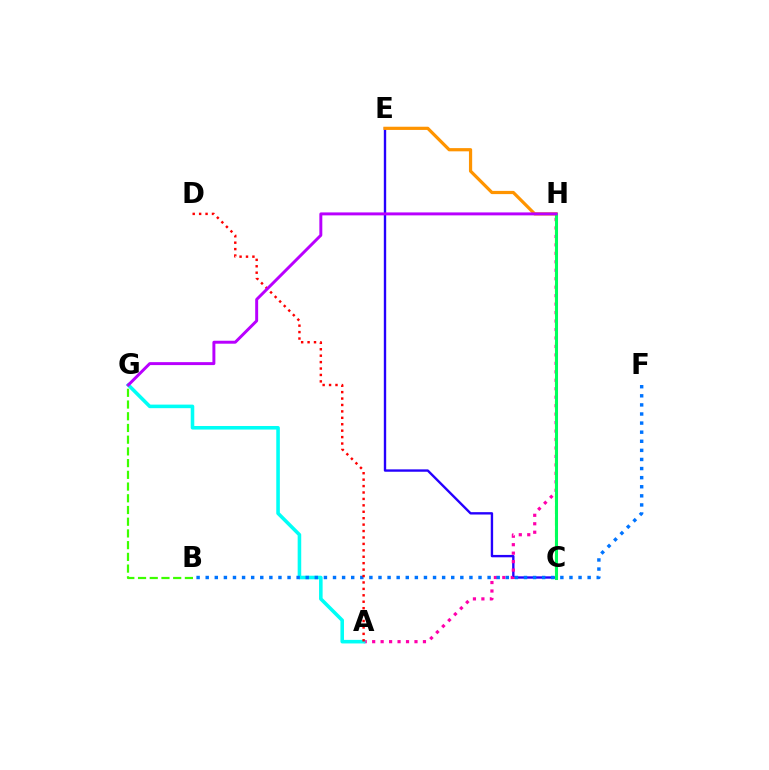{('C', 'E'): [{'color': '#2500ff', 'line_style': 'solid', 'thickness': 1.71}], ('A', 'H'): [{'color': '#ff00ac', 'line_style': 'dotted', 'thickness': 2.3}], ('A', 'G'): [{'color': '#00fff6', 'line_style': 'solid', 'thickness': 2.57}], ('B', 'F'): [{'color': '#0074ff', 'line_style': 'dotted', 'thickness': 2.47}], ('C', 'H'): [{'color': '#d1ff00', 'line_style': 'dashed', 'thickness': 1.59}, {'color': '#00ff5c', 'line_style': 'solid', 'thickness': 2.19}], ('E', 'H'): [{'color': '#ff9400', 'line_style': 'solid', 'thickness': 2.31}], ('A', 'D'): [{'color': '#ff0000', 'line_style': 'dotted', 'thickness': 1.75}], ('G', 'H'): [{'color': '#b900ff', 'line_style': 'solid', 'thickness': 2.13}], ('B', 'G'): [{'color': '#3dff00', 'line_style': 'dashed', 'thickness': 1.59}]}